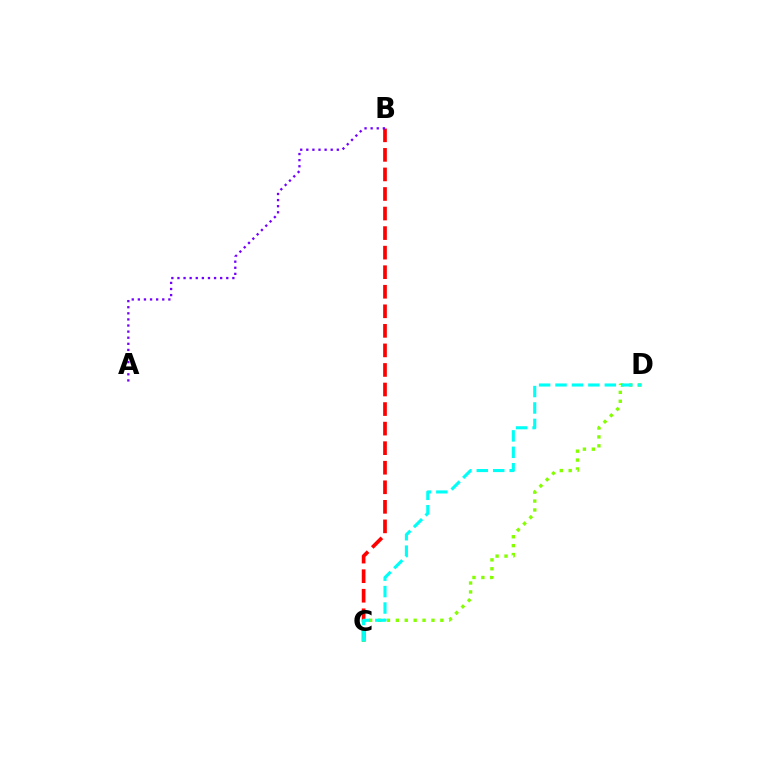{('B', 'C'): [{'color': '#ff0000', 'line_style': 'dashed', 'thickness': 2.66}], ('C', 'D'): [{'color': '#84ff00', 'line_style': 'dotted', 'thickness': 2.42}, {'color': '#00fff6', 'line_style': 'dashed', 'thickness': 2.23}], ('A', 'B'): [{'color': '#7200ff', 'line_style': 'dotted', 'thickness': 1.66}]}